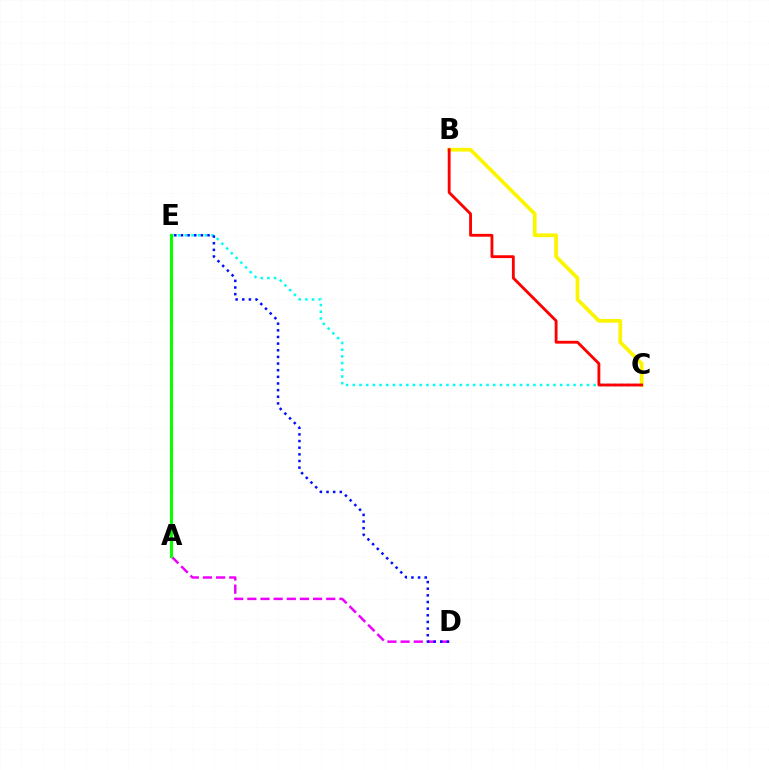{('A', 'D'): [{'color': '#ee00ff', 'line_style': 'dashed', 'thickness': 1.79}], ('C', 'E'): [{'color': '#00fff6', 'line_style': 'dotted', 'thickness': 1.82}], ('A', 'E'): [{'color': '#08ff00', 'line_style': 'solid', 'thickness': 2.23}], ('B', 'C'): [{'color': '#fcf500', 'line_style': 'solid', 'thickness': 2.69}, {'color': '#ff0000', 'line_style': 'solid', 'thickness': 2.04}], ('D', 'E'): [{'color': '#0010ff', 'line_style': 'dotted', 'thickness': 1.81}]}